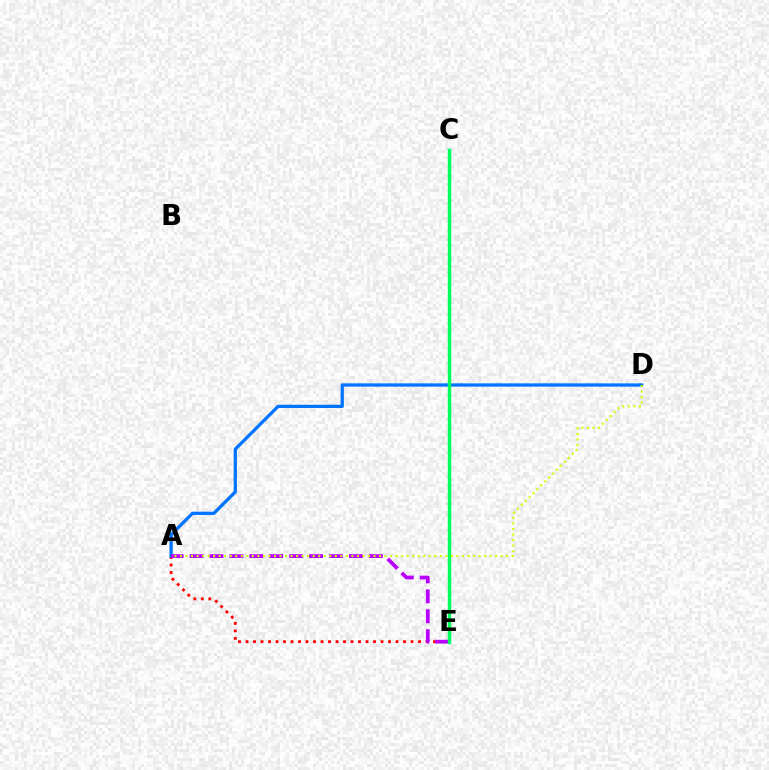{('A', 'E'): [{'color': '#ff0000', 'line_style': 'dotted', 'thickness': 2.04}, {'color': '#b900ff', 'line_style': 'dashed', 'thickness': 2.71}], ('A', 'D'): [{'color': '#0074ff', 'line_style': 'solid', 'thickness': 2.35}, {'color': '#d1ff00', 'line_style': 'dotted', 'thickness': 1.5}], ('C', 'E'): [{'color': '#00ff5c', 'line_style': 'solid', 'thickness': 2.48}]}